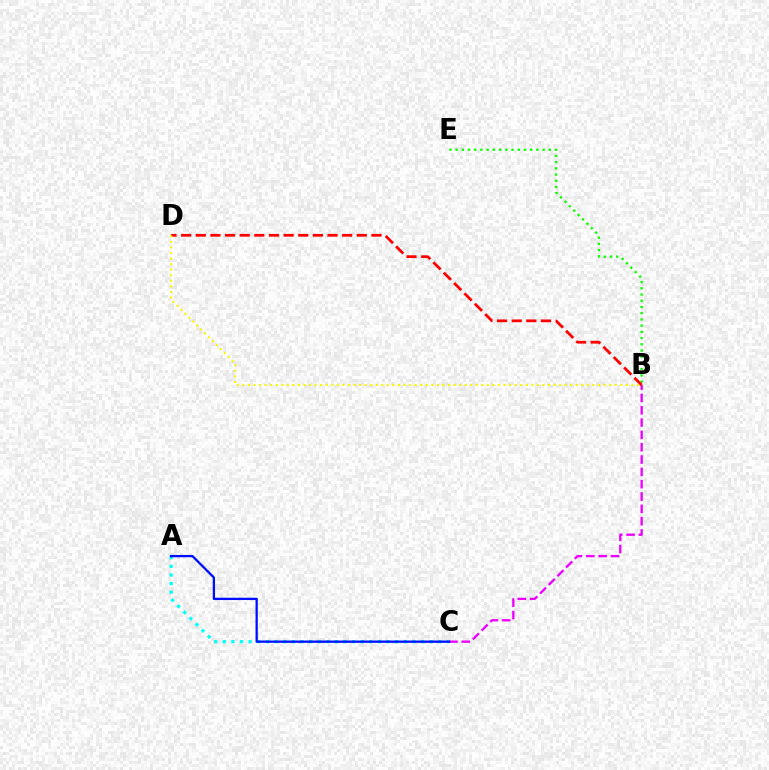{('B', 'C'): [{'color': '#ee00ff', 'line_style': 'dashed', 'thickness': 1.67}], ('B', 'E'): [{'color': '#08ff00', 'line_style': 'dotted', 'thickness': 1.69}], ('B', 'D'): [{'color': '#ff0000', 'line_style': 'dashed', 'thickness': 1.99}, {'color': '#fcf500', 'line_style': 'dotted', 'thickness': 1.51}], ('A', 'C'): [{'color': '#00fff6', 'line_style': 'dotted', 'thickness': 2.34}, {'color': '#0010ff', 'line_style': 'solid', 'thickness': 1.65}]}